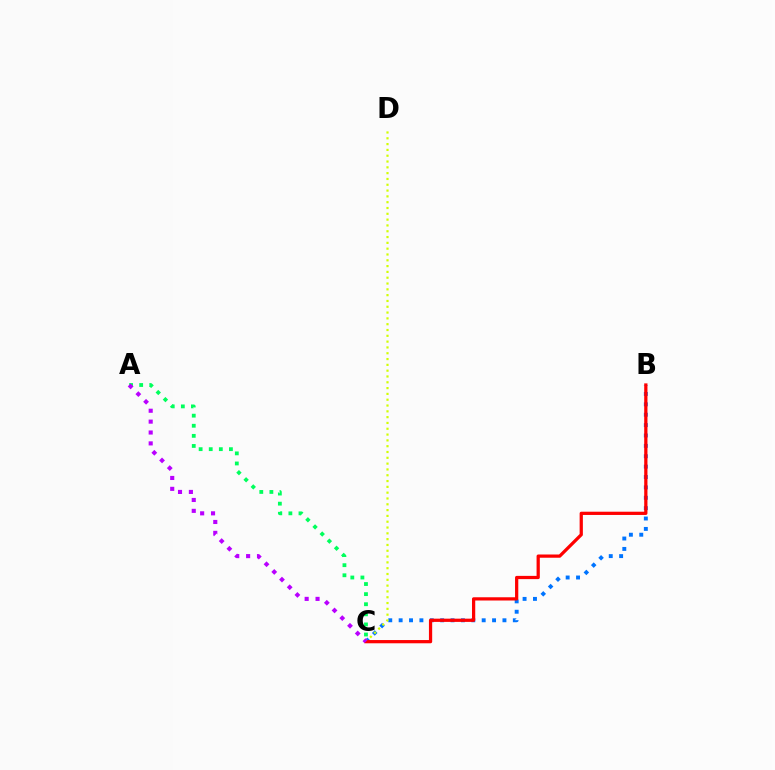{('A', 'C'): [{'color': '#00ff5c', 'line_style': 'dotted', 'thickness': 2.74}, {'color': '#b900ff', 'line_style': 'dotted', 'thickness': 2.96}], ('B', 'C'): [{'color': '#0074ff', 'line_style': 'dotted', 'thickness': 2.82}, {'color': '#ff0000', 'line_style': 'solid', 'thickness': 2.33}], ('C', 'D'): [{'color': '#d1ff00', 'line_style': 'dotted', 'thickness': 1.58}]}